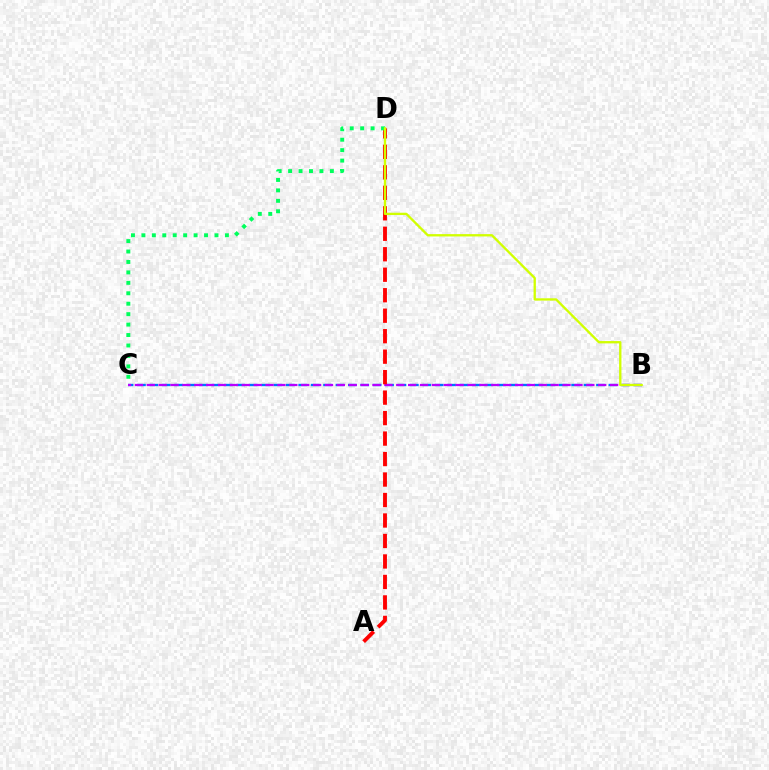{('B', 'C'): [{'color': '#0074ff', 'line_style': 'dashed', 'thickness': 1.69}, {'color': '#b900ff', 'line_style': 'dashed', 'thickness': 1.61}], ('A', 'D'): [{'color': '#ff0000', 'line_style': 'dashed', 'thickness': 2.78}], ('C', 'D'): [{'color': '#00ff5c', 'line_style': 'dotted', 'thickness': 2.84}], ('B', 'D'): [{'color': '#d1ff00', 'line_style': 'solid', 'thickness': 1.67}]}